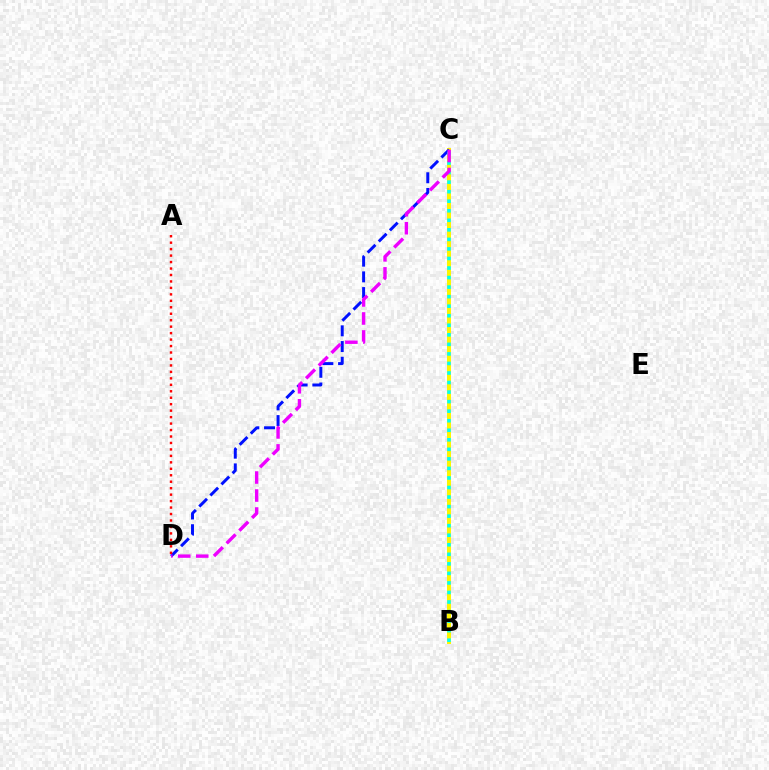{('B', 'C'): [{'color': '#08ff00', 'line_style': 'dashed', 'thickness': 2.64}, {'color': '#fcf500', 'line_style': 'solid', 'thickness': 2.88}, {'color': '#00fff6', 'line_style': 'dotted', 'thickness': 2.59}], ('C', 'D'): [{'color': '#0010ff', 'line_style': 'dashed', 'thickness': 2.13}, {'color': '#ee00ff', 'line_style': 'dashed', 'thickness': 2.44}], ('A', 'D'): [{'color': '#ff0000', 'line_style': 'dotted', 'thickness': 1.76}]}